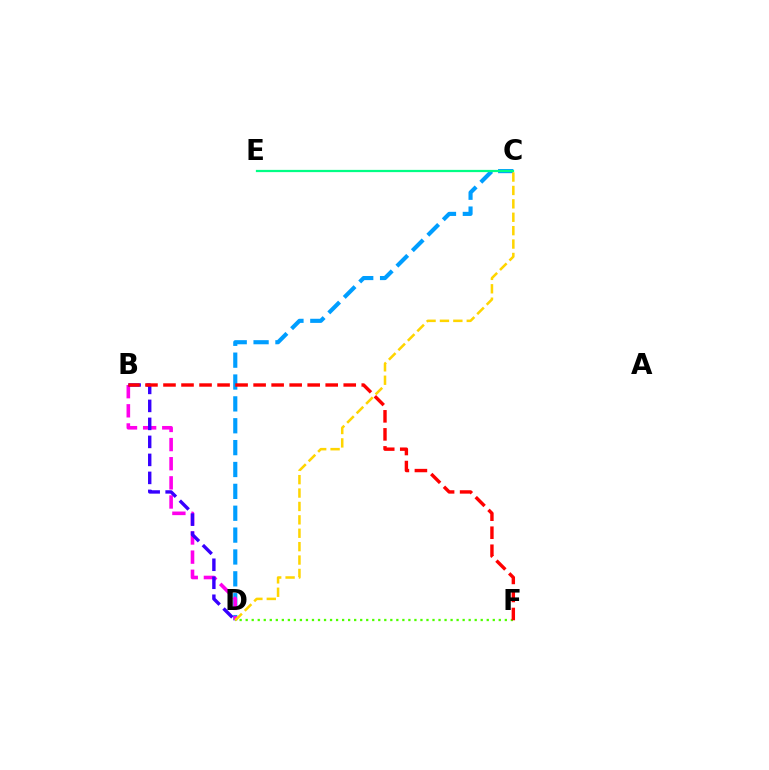{('C', 'D'): [{'color': '#009eff', 'line_style': 'dashed', 'thickness': 2.97}, {'color': '#ffd500', 'line_style': 'dashed', 'thickness': 1.82}], ('C', 'E'): [{'color': '#00ff86', 'line_style': 'solid', 'thickness': 1.62}], ('B', 'D'): [{'color': '#ff00ed', 'line_style': 'dashed', 'thickness': 2.6}, {'color': '#3700ff', 'line_style': 'dashed', 'thickness': 2.45}], ('D', 'F'): [{'color': '#4fff00', 'line_style': 'dotted', 'thickness': 1.64}], ('B', 'F'): [{'color': '#ff0000', 'line_style': 'dashed', 'thickness': 2.45}]}